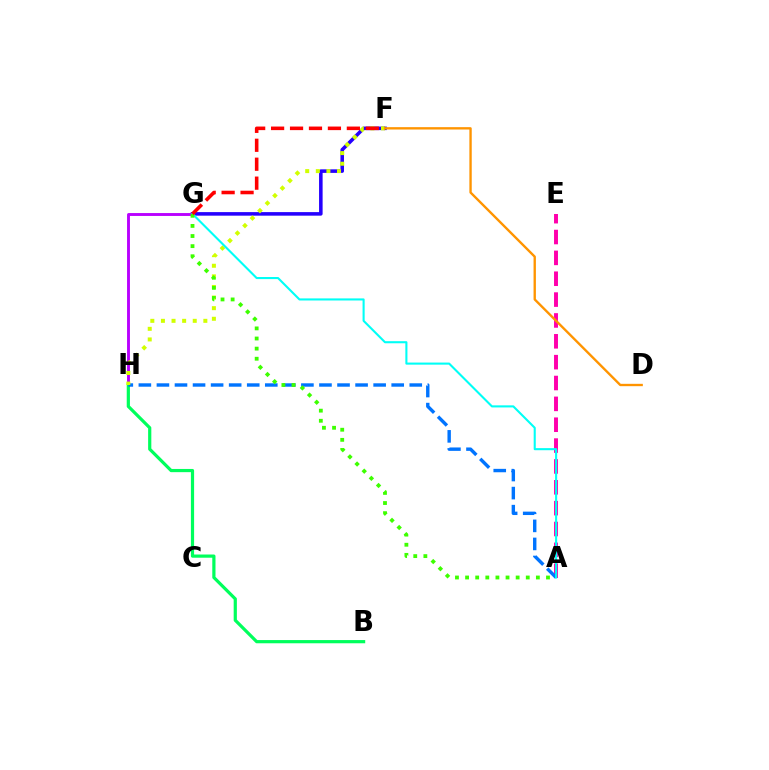{('F', 'G'): [{'color': '#2500ff', 'line_style': 'solid', 'thickness': 2.56}, {'color': '#ff0000', 'line_style': 'dashed', 'thickness': 2.57}], ('G', 'H'): [{'color': '#b900ff', 'line_style': 'solid', 'thickness': 2.08}], ('A', 'E'): [{'color': '#ff00ac', 'line_style': 'dashed', 'thickness': 2.83}], ('B', 'H'): [{'color': '#00ff5c', 'line_style': 'solid', 'thickness': 2.31}], ('A', 'H'): [{'color': '#0074ff', 'line_style': 'dashed', 'thickness': 2.45}], ('F', 'H'): [{'color': '#d1ff00', 'line_style': 'dotted', 'thickness': 2.88}], ('A', 'G'): [{'color': '#00fff6', 'line_style': 'solid', 'thickness': 1.51}, {'color': '#3dff00', 'line_style': 'dotted', 'thickness': 2.75}], ('D', 'F'): [{'color': '#ff9400', 'line_style': 'solid', 'thickness': 1.7}]}